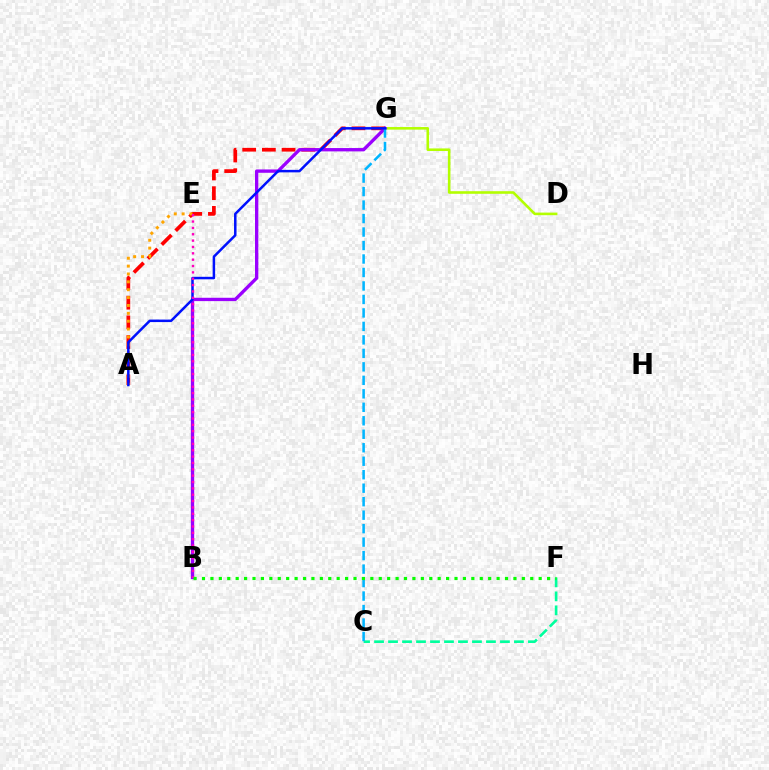{('A', 'G'): [{'color': '#ff0000', 'line_style': 'dashed', 'thickness': 2.67}, {'color': '#0010ff', 'line_style': 'solid', 'thickness': 1.8}], ('C', 'F'): [{'color': '#00ff9d', 'line_style': 'dashed', 'thickness': 1.9}], ('D', 'G'): [{'color': '#b3ff00', 'line_style': 'solid', 'thickness': 1.87}], ('A', 'E'): [{'color': '#ffa500', 'line_style': 'dotted', 'thickness': 2.14}], ('B', 'G'): [{'color': '#9b00ff', 'line_style': 'solid', 'thickness': 2.4}], ('C', 'G'): [{'color': '#00b5ff', 'line_style': 'dashed', 'thickness': 1.83}], ('B', 'E'): [{'color': '#ff00bd', 'line_style': 'dotted', 'thickness': 1.73}], ('B', 'F'): [{'color': '#08ff00', 'line_style': 'dotted', 'thickness': 2.29}]}